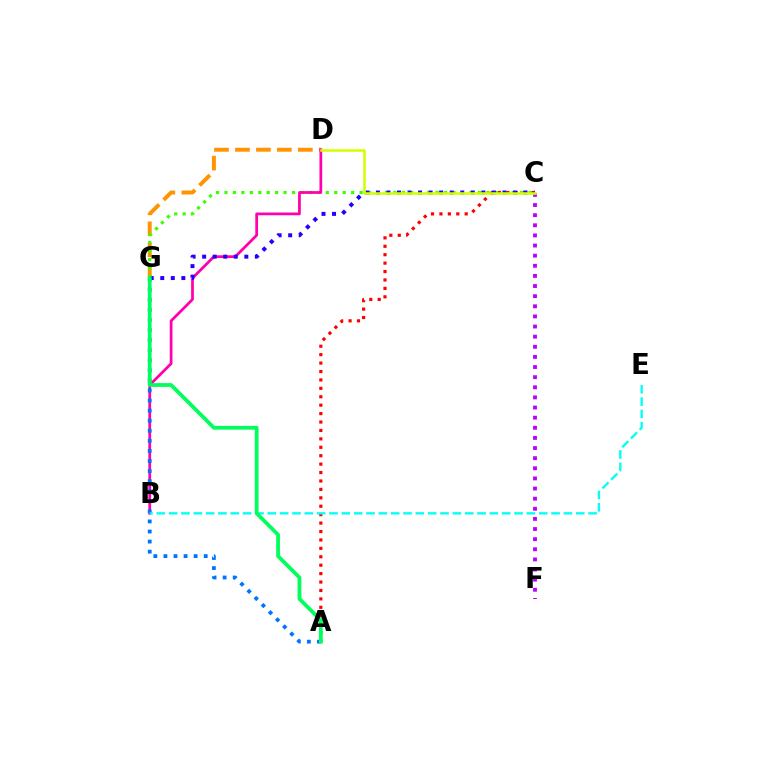{('C', 'F'): [{'color': '#b900ff', 'line_style': 'dotted', 'thickness': 2.75}], ('D', 'G'): [{'color': '#ff9400', 'line_style': 'dashed', 'thickness': 2.85}], ('C', 'G'): [{'color': '#3dff00', 'line_style': 'dotted', 'thickness': 2.29}, {'color': '#2500ff', 'line_style': 'dotted', 'thickness': 2.86}], ('A', 'C'): [{'color': '#ff0000', 'line_style': 'dotted', 'thickness': 2.29}], ('B', 'D'): [{'color': '#ff00ac', 'line_style': 'solid', 'thickness': 1.98}], ('C', 'D'): [{'color': '#d1ff00', 'line_style': 'solid', 'thickness': 1.83}], ('A', 'G'): [{'color': '#0074ff', 'line_style': 'dotted', 'thickness': 2.74}, {'color': '#00ff5c', 'line_style': 'solid', 'thickness': 2.72}], ('B', 'E'): [{'color': '#00fff6', 'line_style': 'dashed', 'thickness': 1.68}]}